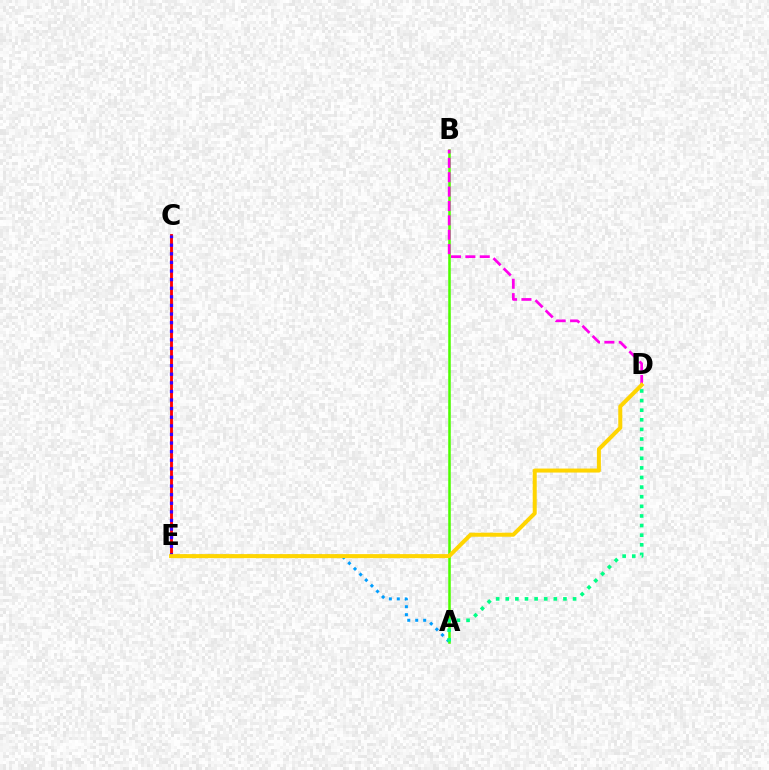{('A', 'E'): [{'color': '#009eff', 'line_style': 'dotted', 'thickness': 2.16}], ('A', 'B'): [{'color': '#4fff00', 'line_style': 'solid', 'thickness': 1.83}], ('A', 'D'): [{'color': '#00ff86', 'line_style': 'dotted', 'thickness': 2.61}], ('C', 'E'): [{'color': '#ff0000', 'line_style': 'solid', 'thickness': 2.05}, {'color': '#3700ff', 'line_style': 'dotted', 'thickness': 2.34}], ('B', 'D'): [{'color': '#ff00ed', 'line_style': 'dashed', 'thickness': 1.95}], ('D', 'E'): [{'color': '#ffd500', 'line_style': 'solid', 'thickness': 2.88}]}